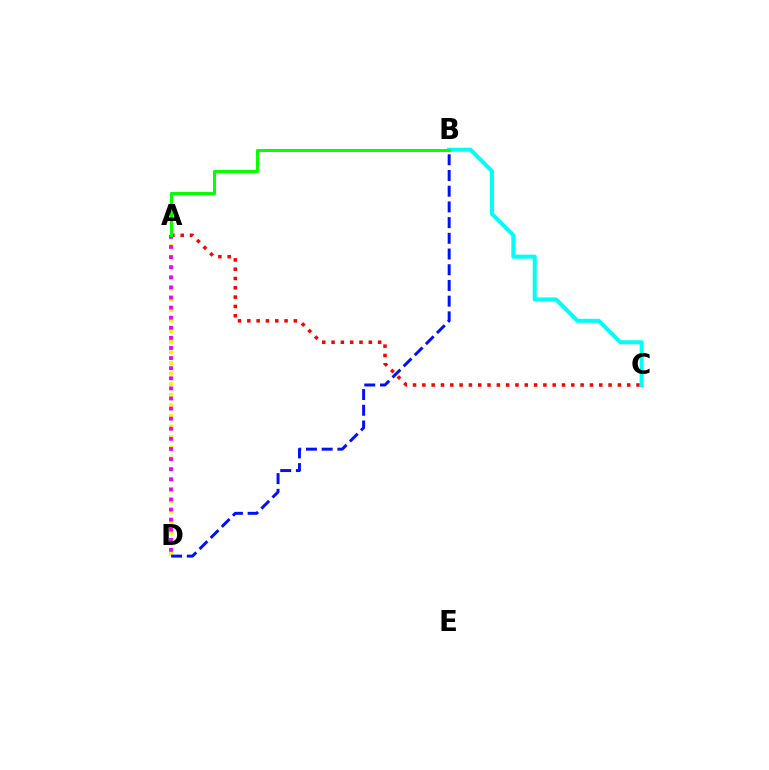{('A', 'C'): [{'color': '#ff0000', 'line_style': 'dotted', 'thickness': 2.53}], ('A', 'D'): [{'color': '#fcf500', 'line_style': 'dotted', 'thickness': 2.88}, {'color': '#ee00ff', 'line_style': 'dotted', 'thickness': 2.74}], ('B', 'D'): [{'color': '#0010ff', 'line_style': 'dashed', 'thickness': 2.13}], ('B', 'C'): [{'color': '#00fff6', 'line_style': 'solid', 'thickness': 2.9}], ('A', 'B'): [{'color': '#08ff00', 'line_style': 'solid', 'thickness': 2.2}]}